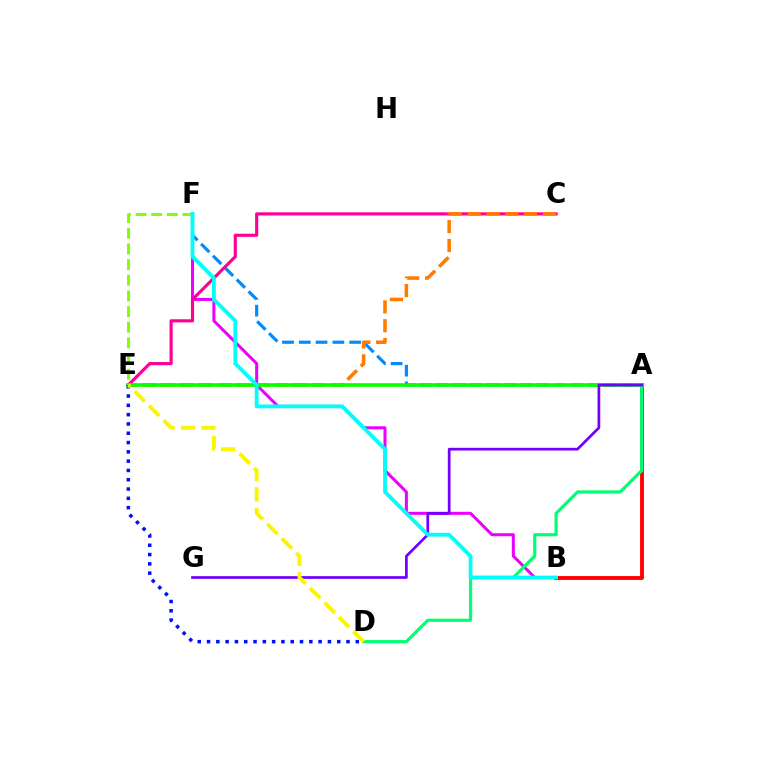{('B', 'F'): [{'color': '#ee00ff', 'line_style': 'solid', 'thickness': 2.18}, {'color': '#00fff6', 'line_style': 'solid', 'thickness': 2.73}], ('A', 'F'): [{'color': '#008cff', 'line_style': 'dashed', 'thickness': 2.28}], ('C', 'E'): [{'color': '#ff0094', 'line_style': 'solid', 'thickness': 2.27}, {'color': '#ff7c00', 'line_style': 'dashed', 'thickness': 2.56}], ('A', 'B'): [{'color': '#ff0000', 'line_style': 'solid', 'thickness': 2.77}], ('A', 'E'): [{'color': '#08ff00', 'line_style': 'solid', 'thickness': 2.62}], ('A', 'D'): [{'color': '#00ff74', 'line_style': 'solid', 'thickness': 2.3}], ('A', 'G'): [{'color': '#7200ff', 'line_style': 'solid', 'thickness': 1.96}], ('E', 'F'): [{'color': '#84ff00', 'line_style': 'dashed', 'thickness': 2.13}], ('D', 'E'): [{'color': '#0010ff', 'line_style': 'dotted', 'thickness': 2.53}, {'color': '#fcf500', 'line_style': 'dashed', 'thickness': 2.78}]}